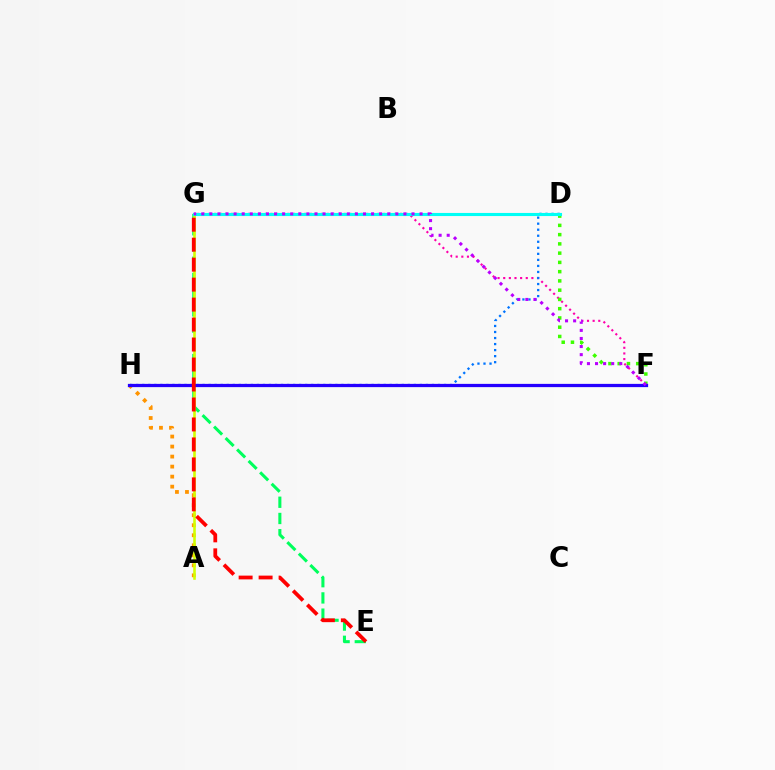{('F', 'G'): [{'color': '#ff00ac', 'line_style': 'dotted', 'thickness': 1.53}, {'color': '#b900ff', 'line_style': 'dotted', 'thickness': 2.2}], ('D', 'F'): [{'color': '#3dff00', 'line_style': 'dotted', 'thickness': 2.52}], ('A', 'H'): [{'color': '#ff9400', 'line_style': 'dotted', 'thickness': 2.72}], ('D', 'H'): [{'color': '#0074ff', 'line_style': 'dotted', 'thickness': 1.64}], ('E', 'G'): [{'color': '#00ff5c', 'line_style': 'dashed', 'thickness': 2.2}, {'color': '#ff0000', 'line_style': 'dashed', 'thickness': 2.71}], ('A', 'G'): [{'color': '#d1ff00', 'line_style': 'solid', 'thickness': 1.86}], ('F', 'H'): [{'color': '#2500ff', 'line_style': 'solid', 'thickness': 2.34}], ('D', 'G'): [{'color': '#00fff6', 'line_style': 'solid', 'thickness': 2.23}]}